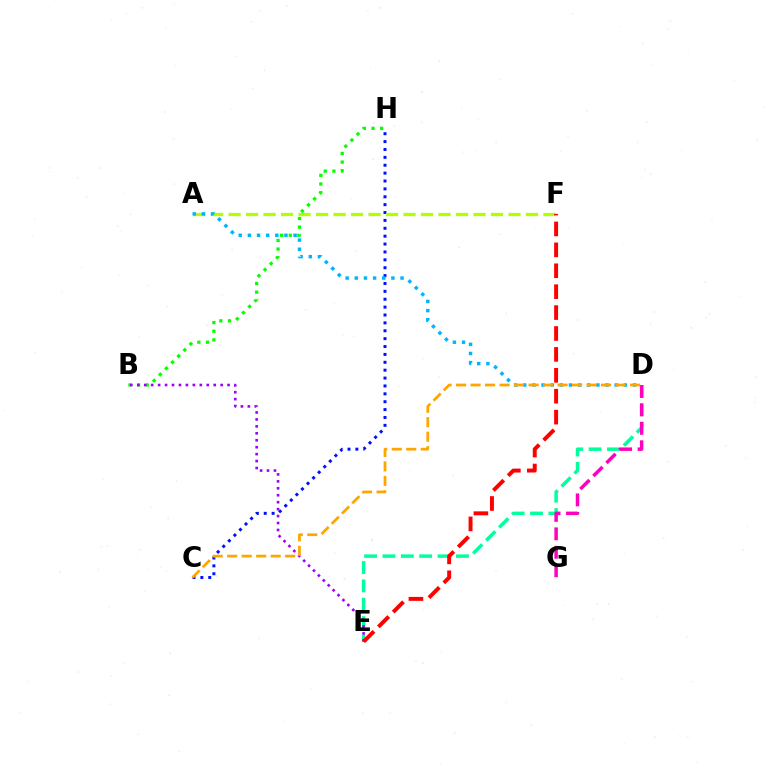{('C', 'H'): [{'color': '#0010ff', 'line_style': 'dotted', 'thickness': 2.14}], ('D', 'E'): [{'color': '#00ff9d', 'line_style': 'dashed', 'thickness': 2.49}], ('A', 'F'): [{'color': '#b3ff00', 'line_style': 'dashed', 'thickness': 2.38}], ('D', 'G'): [{'color': '#ff00bd', 'line_style': 'dashed', 'thickness': 2.51}], ('B', 'H'): [{'color': '#08ff00', 'line_style': 'dotted', 'thickness': 2.35}], ('B', 'E'): [{'color': '#9b00ff', 'line_style': 'dotted', 'thickness': 1.89}], ('A', 'D'): [{'color': '#00b5ff', 'line_style': 'dotted', 'thickness': 2.48}], ('C', 'D'): [{'color': '#ffa500', 'line_style': 'dashed', 'thickness': 1.97}], ('E', 'F'): [{'color': '#ff0000', 'line_style': 'dashed', 'thickness': 2.84}]}